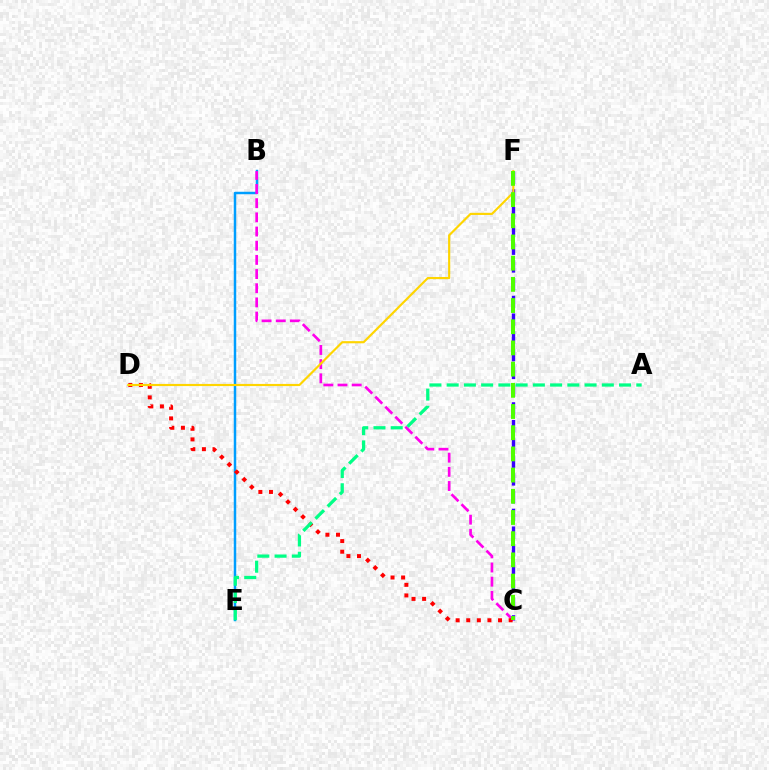{('C', 'F'): [{'color': '#3700ff', 'line_style': 'dashed', 'thickness': 2.41}, {'color': '#4fff00', 'line_style': 'dashed', 'thickness': 2.88}], ('B', 'E'): [{'color': '#009eff', 'line_style': 'solid', 'thickness': 1.78}], ('B', 'C'): [{'color': '#ff00ed', 'line_style': 'dashed', 'thickness': 1.93}], ('C', 'D'): [{'color': '#ff0000', 'line_style': 'dotted', 'thickness': 2.88}], ('D', 'F'): [{'color': '#ffd500', 'line_style': 'solid', 'thickness': 1.55}], ('A', 'E'): [{'color': '#00ff86', 'line_style': 'dashed', 'thickness': 2.34}]}